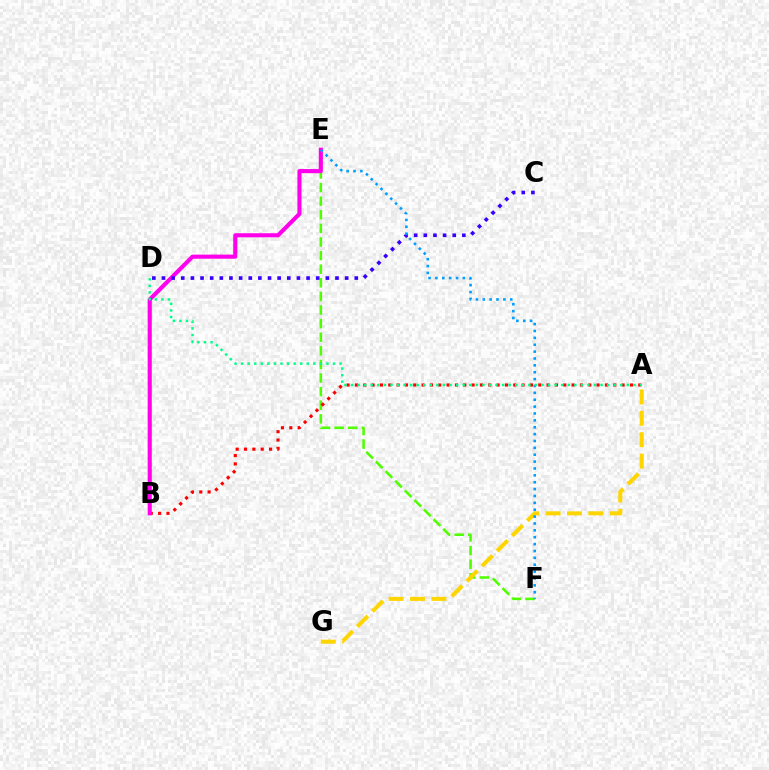{('E', 'F'): [{'color': '#4fff00', 'line_style': 'dashed', 'thickness': 1.85}, {'color': '#009eff', 'line_style': 'dotted', 'thickness': 1.87}], ('A', 'B'): [{'color': '#ff0000', 'line_style': 'dotted', 'thickness': 2.26}], ('B', 'E'): [{'color': '#ff00ed', 'line_style': 'solid', 'thickness': 2.95}], ('C', 'D'): [{'color': '#3700ff', 'line_style': 'dotted', 'thickness': 2.62}], ('A', 'G'): [{'color': '#ffd500', 'line_style': 'dashed', 'thickness': 2.9}], ('A', 'D'): [{'color': '#00ff86', 'line_style': 'dotted', 'thickness': 1.78}]}